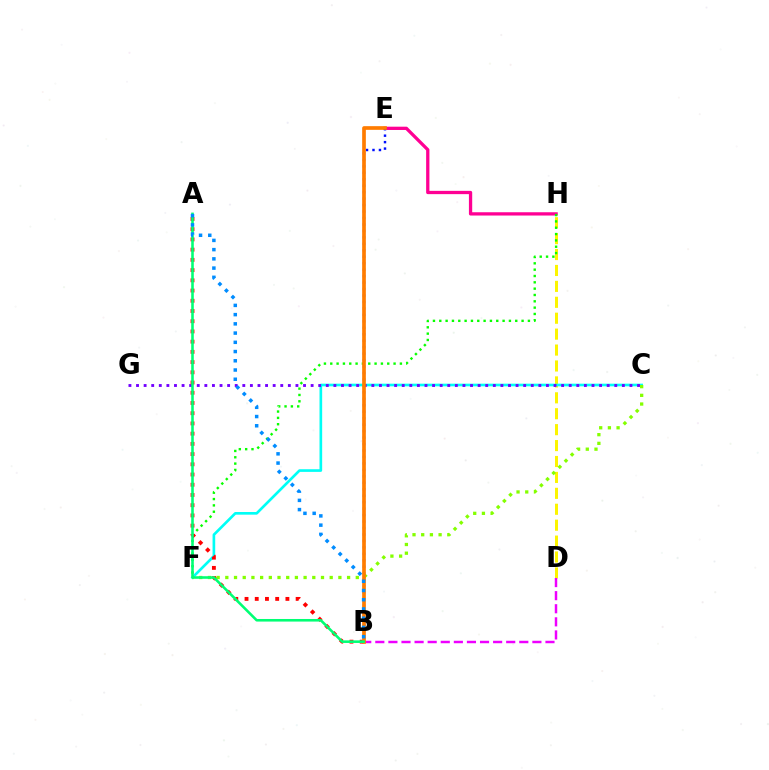{('D', 'H'): [{'color': '#fcf500', 'line_style': 'dashed', 'thickness': 2.16}], ('E', 'H'): [{'color': '#ff0094', 'line_style': 'solid', 'thickness': 2.36}], ('C', 'F'): [{'color': '#00fff6', 'line_style': 'solid', 'thickness': 1.92}, {'color': '#84ff00', 'line_style': 'dotted', 'thickness': 2.36}], ('F', 'H'): [{'color': '#08ff00', 'line_style': 'dotted', 'thickness': 1.72}], ('C', 'G'): [{'color': '#7200ff', 'line_style': 'dotted', 'thickness': 2.06}], ('B', 'D'): [{'color': '#ee00ff', 'line_style': 'dashed', 'thickness': 1.78}], ('B', 'E'): [{'color': '#0010ff', 'line_style': 'dotted', 'thickness': 1.75}, {'color': '#ff7c00', 'line_style': 'solid', 'thickness': 2.66}], ('A', 'B'): [{'color': '#ff0000', 'line_style': 'dotted', 'thickness': 2.78}, {'color': '#00ff74', 'line_style': 'solid', 'thickness': 1.86}, {'color': '#008cff', 'line_style': 'dotted', 'thickness': 2.51}]}